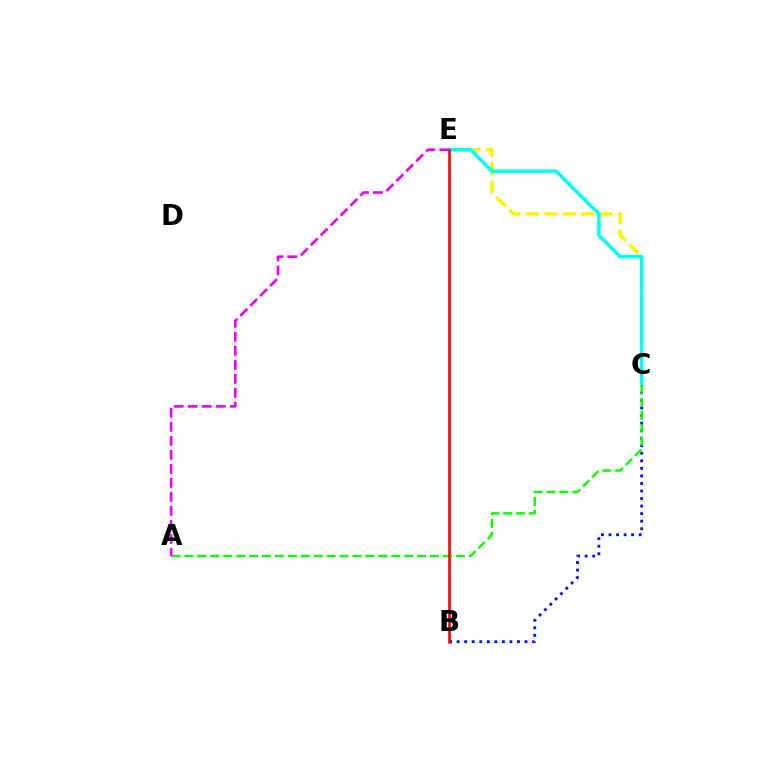{('C', 'E'): [{'color': '#fcf500', 'line_style': 'dashed', 'thickness': 2.5}, {'color': '#00fff6', 'line_style': 'solid', 'thickness': 2.52}], ('B', 'C'): [{'color': '#0010ff', 'line_style': 'dotted', 'thickness': 2.05}], ('A', 'C'): [{'color': '#08ff00', 'line_style': 'dashed', 'thickness': 1.76}], ('B', 'E'): [{'color': '#ff0000', 'line_style': 'solid', 'thickness': 1.88}], ('A', 'E'): [{'color': '#ee00ff', 'line_style': 'dashed', 'thickness': 1.9}]}